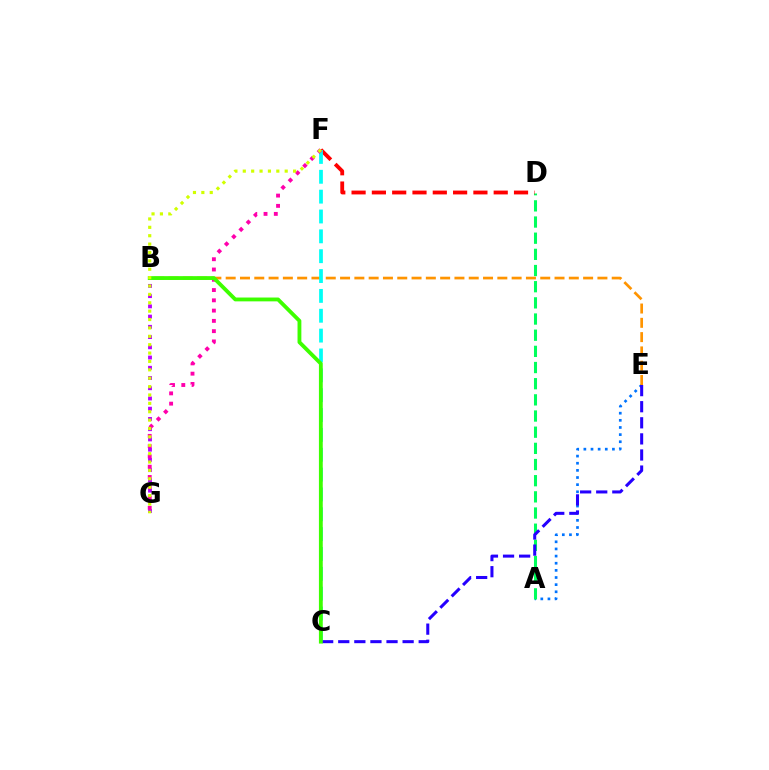{('A', 'E'): [{'color': '#0074ff', 'line_style': 'dotted', 'thickness': 1.94}], ('A', 'D'): [{'color': '#00ff5c', 'line_style': 'dashed', 'thickness': 2.2}], ('C', 'E'): [{'color': '#2500ff', 'line_style': 'dashed', 'thickness': 2.19}], ('D', 'F'): [{'color': '#ff0000', 'line_style': 'dashed', 'thickness': 2.76}], ('B', 'G'): [{'color': '#b900ff', 'line_style': 'dotted', 'thickness': 2.78}], ('B', 'E'): [{'color': '#ff9400', 'line_style': 'dashed', 'thickness': 1.94}], ('C', 'F'): [{'color': '#00fff6', 'line_style': 'dashed', 'thickness': 2.7}], ('F', 'G'): [{'color': '#ff00ac', 'line_style': 'dotted', 'thickness': 2.79}, {'color': '#d1ff00', 'line_style': 'dotted', 'thickness': 2.28}], ('B', 'C'): [{'color': '#3dff00', 'line_style': 'solid', 'thickness': 2.76}]}